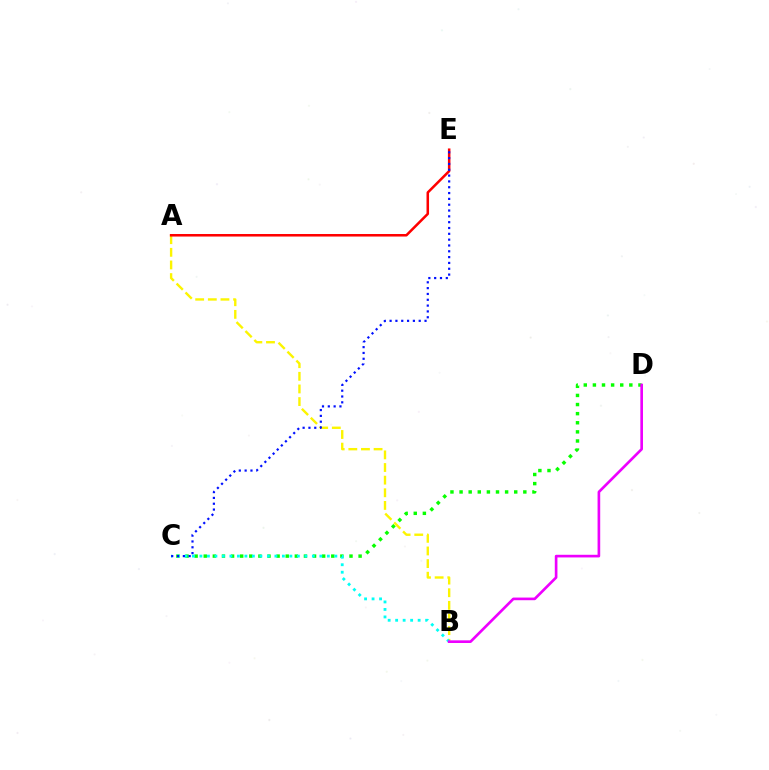{('C', 'D'): [{'color': '#08ff00', 'line_style': 'dotted', 'thickness': 2.48}], ('A', 'B'): [{'color': '#fcf500', 'line_style': 'dashed', 'thickness': 1.72}], ('B', 'C'): [{'color': '#00fff6', 'line_style': 'dotted', 'thickness': 2.04}], ('A', 'E'): [{'color': '#ff0000', 'line_style': 'solid', 'thickness': 1.82}], ('B', 'D'): [{'color': '#ee00ff', 'line_style': 'solid', 'thickness': 1.91}], ('C', 'E'): [{'color': '#0010ff', 'line_style': 'dotted', 'thickness': 1.58}]}